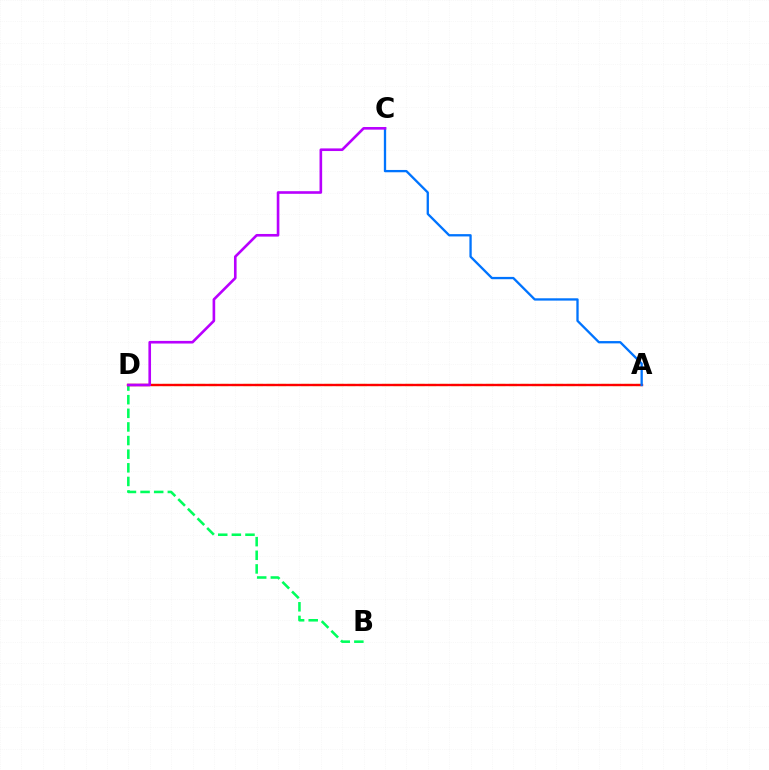{('A', 'D'): [{'color': '#d1ff00', 'line_style': 'dashed', 'thickness': 1.57}, {'color': '#ff0000', 'line_style': 'solid', 'thickness': 1.71}], ('B', 'D'): [{'color': '#00ff5c', 'line_style': 'dashed', 'thickness': 1.85}], ('A', 'C'): [{'color': '#0074ff', 'line_style': 'solid', 'thickness': 1.66}], ('C', 'D'): [{'color': '#b900ff', 'line_style': 'solid', 'thickness': 1.89}]}